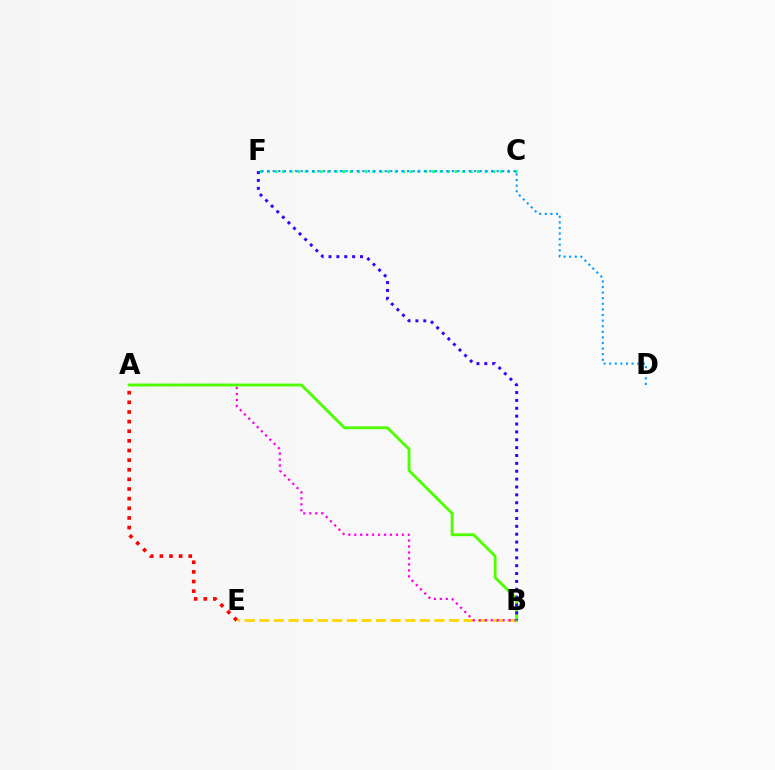{('A', 'E'): [{'color': '#ff0000', 'line_style': 'dotted', 'thickness': 2.62}], ('B', 'E'): [{'color': '#ffd500', 'line_style': 'dashed', 'thickness': 1.98}], ('A', 'B'): [{'color': '#ff00ed', 'line_style': 'dotted', 'thickness': 1.62}, {'color': '#4fff00', 'line_style': 'solid', 'thickness': 2.06}], ('C', 'F'): [{'color': '#00ff86', 'line_style': 'dotted', 'thickness': 2.04}], ('D', 'F'): [{'color': '#009eff', 'line_style': 'dotted', 'thickness': 1.52}], ('B', 'F'): [{'color': '#3700ff', 'line_style': 'dotted', 'thickness': 2.14}]}